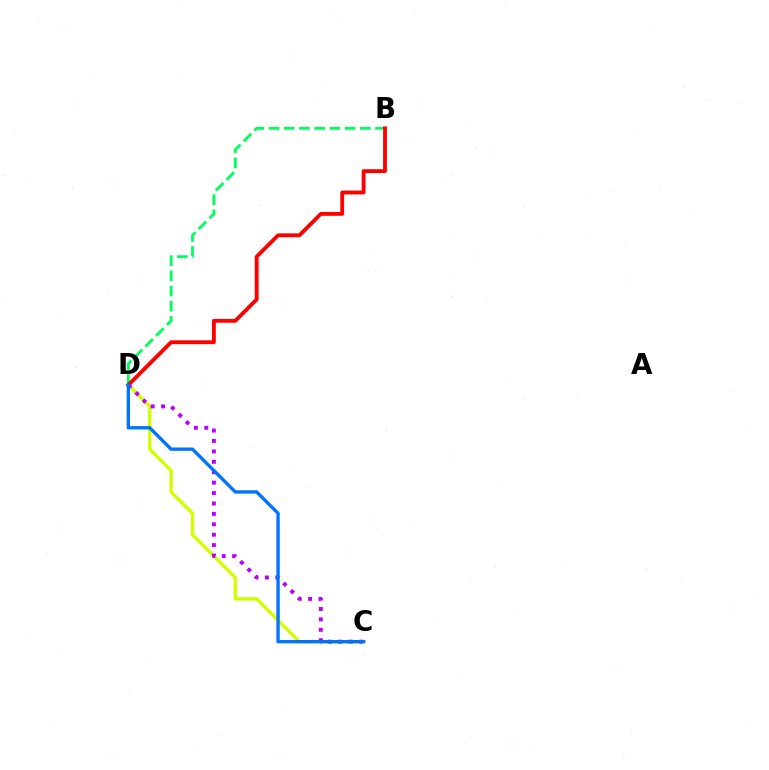{('C', 'D'): [{'color': '#d1ff00', 'line_style': 'solid', 'thickness': 2.44}, {'color': '#b900ff', 'line_style': 'dotted', 'thickness': 2.83}, {'color': '#0074ff', 'line_style': 'solid', 'thickness': 2.42}], ('B', 'D'): [{'color': '#00ff5c', 'line_style': 'dashed', 'thickness': 2.07}, {'color': '#ff0000', 'line_style': 'solid', 'thickness': 2.77}]}